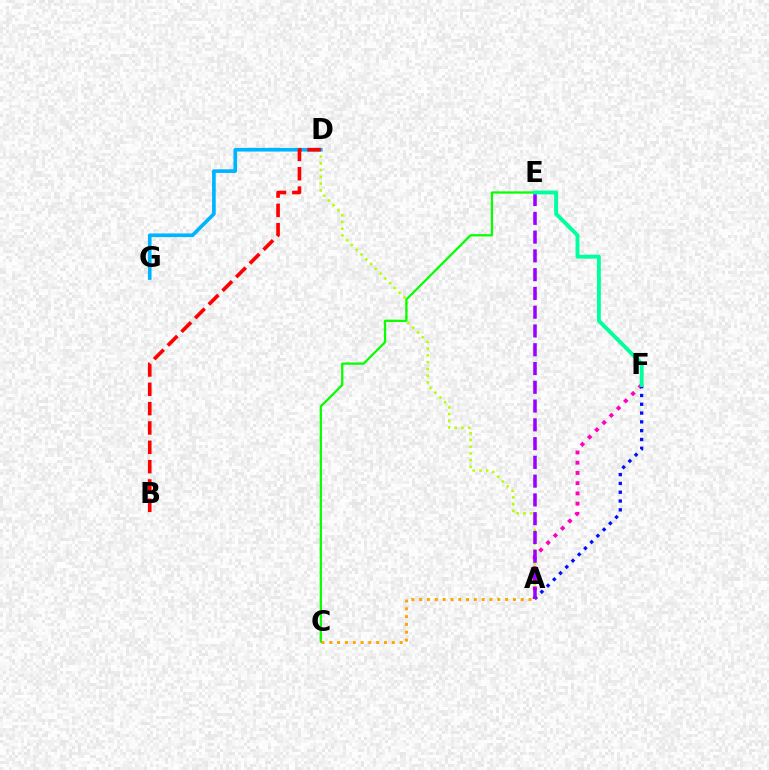{('A', 'D'): [{'color': '#b3ff00', 'line_style': 'dotted', 'thickness': 1.83}], ('A', 'F'): [{'color': '#ff00bd', 'line_style': 'dotted', 'thickness': 2.78}, {'color': '#0010ff', 'line_style': 'dotted', 'thickness': 2.39}], ('D', 'G'): [{'color': '#00b5ff', 'line_style': 'solid', 'thickness': 2.64}], ('B', 'D'): [{'color': '#ff0000', 'line_style': 'dashed', 'thickness': 2.63}], ('C', 'E'): [{'color': '#08ff00', 'line_style': 'solid', 'thickness': 1.63}], ('A', 'E'): [{'color': '#9b00ff', 'line_style': 'dashed', 'thickness': 2.55}], ('A', 'C'): [{'color': '#ffa500', 'line_style': 'dotted', 'thickness': 2.12}], ('E', 'F'): [{'color': '#00ff9d', 'line_style': 'solid', 'thickness': 2.8}]}